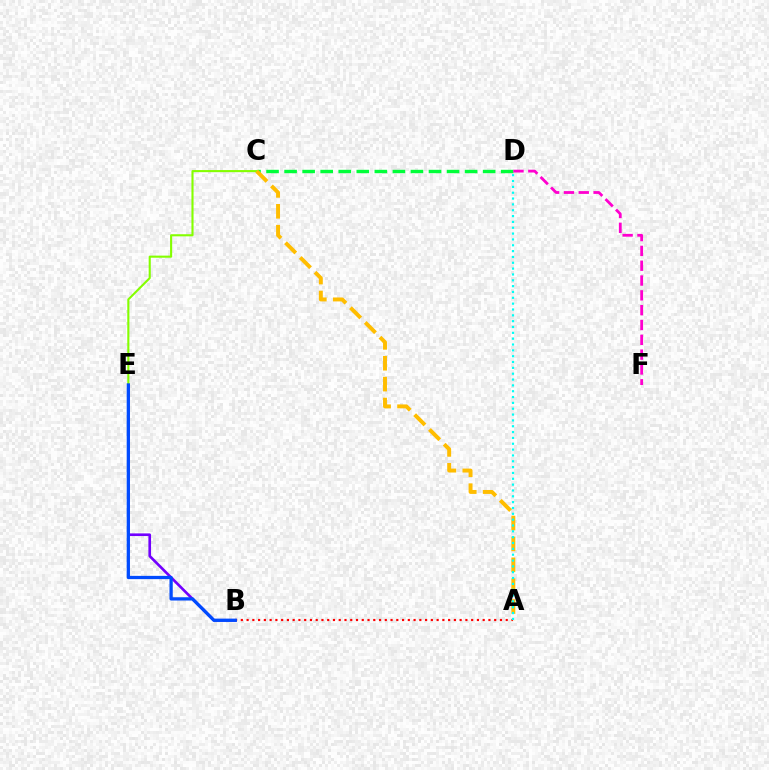{('C', 'D'): [{'color': '#00ff39', 'line_style': 'dashed', 'thickness': 2.45}], ('D', 'F'): [{'color': '#ff00cf', 'line_style': 'dashed', 'thickness': 2.01}], ('B', 'E'): [{'color': '#7200ff', 'line_style': 'solid', 'thickness': 1.91}, {'color': '#004bff', 'line_style': 'solid', 'thickness': 2.36}], ('C', 'E'): [{'color': '#84ff00', 'line_style': 'solid', 'thickness': 1.52}], ('A', 'B'): [{'color': '#ff0000', 'line_style': 'dotted', 'thickness': 1.56}], ('A', 'C'): [{'color': '#ffbd00', 'line_style': 'dashed', 'thickness': 2.84}], ('A', 'D'): [{'color': '#00fff6', 'line_style': 'dotted', 'thickness': 1.59}]}